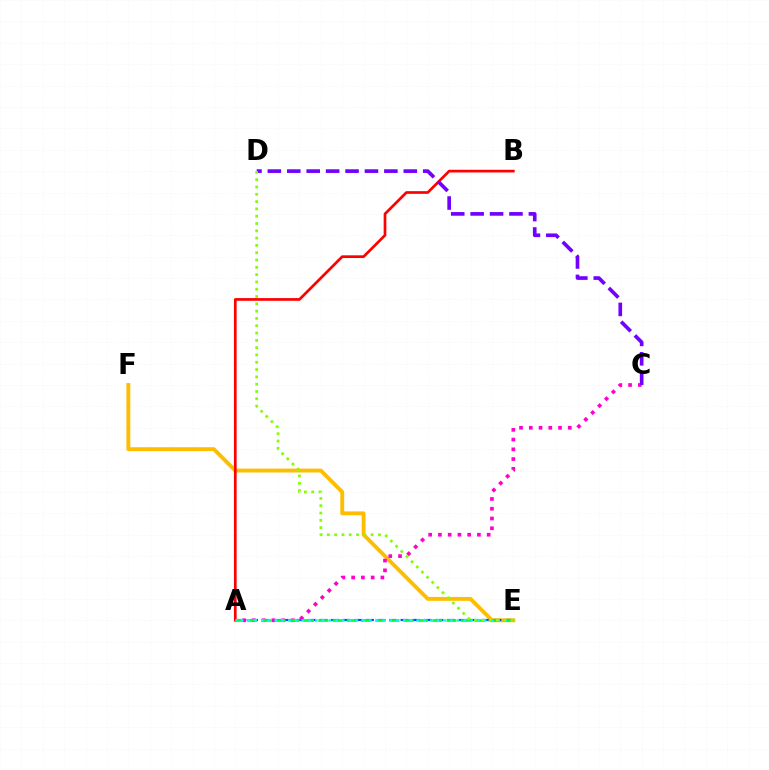{('E', 'F'): [{'color': '#ffbd00', 'line_style': 'solid', 'thickness': 2.79}], ('A', 'E'): [{'color': '#004bff', 'line_style': 'dashed', 'thickness': 1.57}, {'color': '#00ff39', 'line_style': 'dashed', 'thickness': 1.94}, {'color': '#00fff6', 'line_style': 'dotted', 'thickness': 1.84}], ('A', 'B'): [{'color': '#ff0000', 'line_style': 'solid', 'thickness': 1.95}], ('A', 'C'): [{'color': '#ff00cf', 'line_style': 'dotted', 'thickness': 2.65}], ('C', 'D'): [{'color': '#7200ff', 'line_style': 'dashed', 'thickness': 2.64}], ('D', 'E'): [{'color': '#84ff00', 'line_style': 'dotted', 'thickness': 1.98}]}